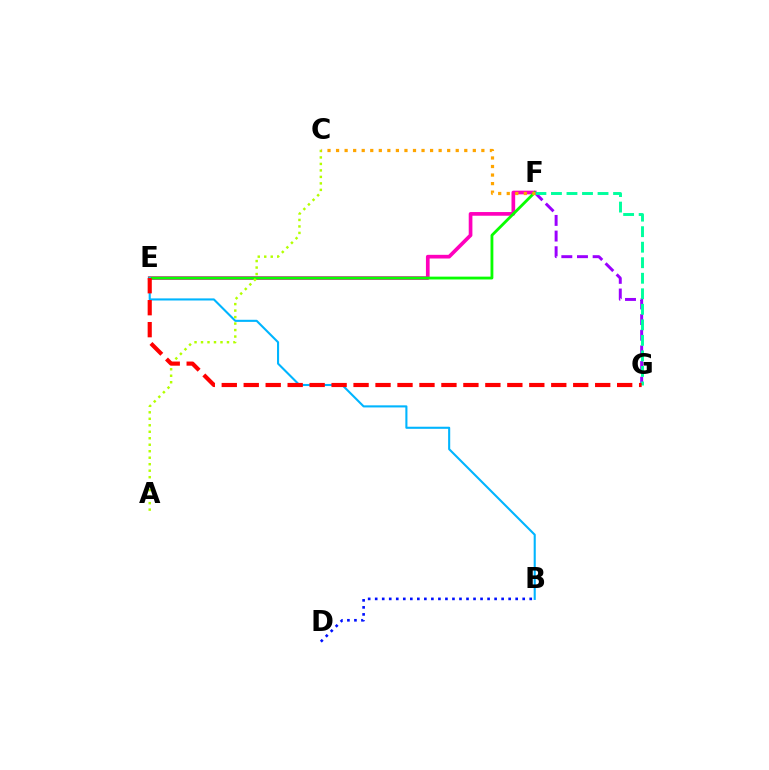{('E', 'F'): [{'color': '#ff00bd', 'line_style': 'solid', 'thickness': 2.65}, {'color': '#08ff00', 'line_style': 'solid', 'thickness': 2.03}], ('B', 'E'): [{'color': '#00b5ff', 'line_style': 'solid', 'thickness': 1.51}], ('A', 'C'): [{'color': '#b3ff00', 'line_style': 'dotted', 'thickness': 1.76}], ('F', 'G'): [{'color': '#9b00ff', 'line_style': 'dashed', 'thickness': 2.13}, {'color': '#00ff9d', 'line_style': 'dashed', 'thickness': 2.11}], ('B', 'D'): [{'color': '#0010ff', 'line_style': 'dotted', 'thickness': 1.91}], ('E', 'G'): [{'color': '#ff0000', 'line_style': 'dashed', 'thickness': 2.98}], ('C', 'F'): [{'color': '#ffa500', 'line_style': 'dotted', 'thickness': 2.32}]}